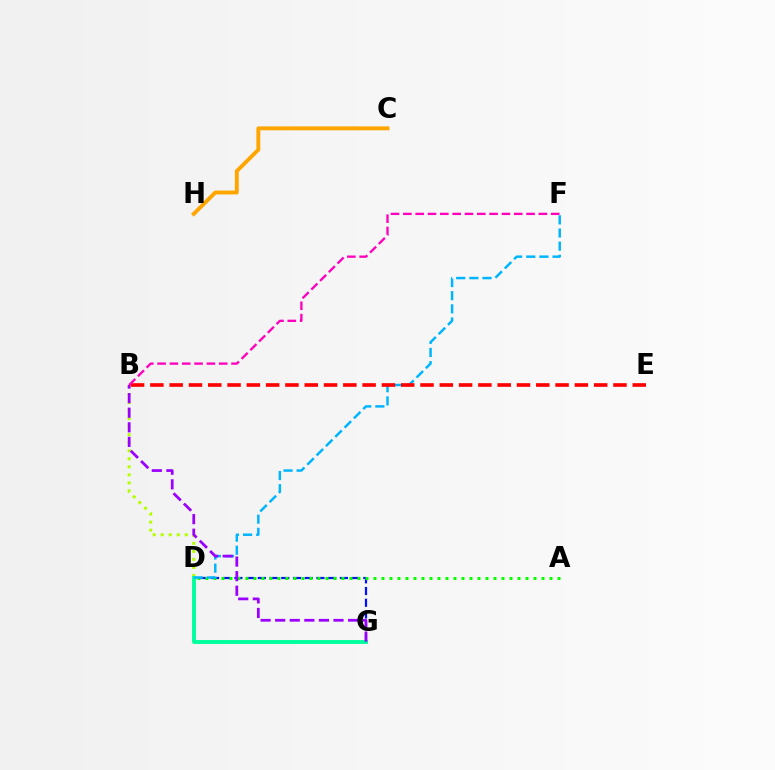{('D', 'G'): [{'color': '#0010ff', 'line_style': 'dashed', 'thickness': 1.59}, {'color': '#00ff9d', 'line_style': 'solid', 'thickness': 2.8}], ('B', 'D'): [{'color': '#b3ff00', 'line_style': 'dotted', 'thickness': 2.18}], ('A', 'D'): [{'color': '#08ff00', 'line_style': 'dotted', 'thickness': 2.17}], ('D', 'F'): [{'color': '#00b5ff', 'line_style': 'dashed', 'thickness': 1.79}], ('B', 'E'): [{'color': '#ff0000', 'line_style': 'dashed', 'thickness': 2.62}], ('C', 'H'): [{'color': '#ffa500', 'line_style': 'solid', 'thickness': 2.8}], ('B', 'G'): [{'color': '#9b00ff', 'line_style': 'dashed', 'thickness': 1.98}], ('B', 'F'): [{'color': '#ff00bd', 'line_style': 'dashed', 'thickness': 1.67}]}